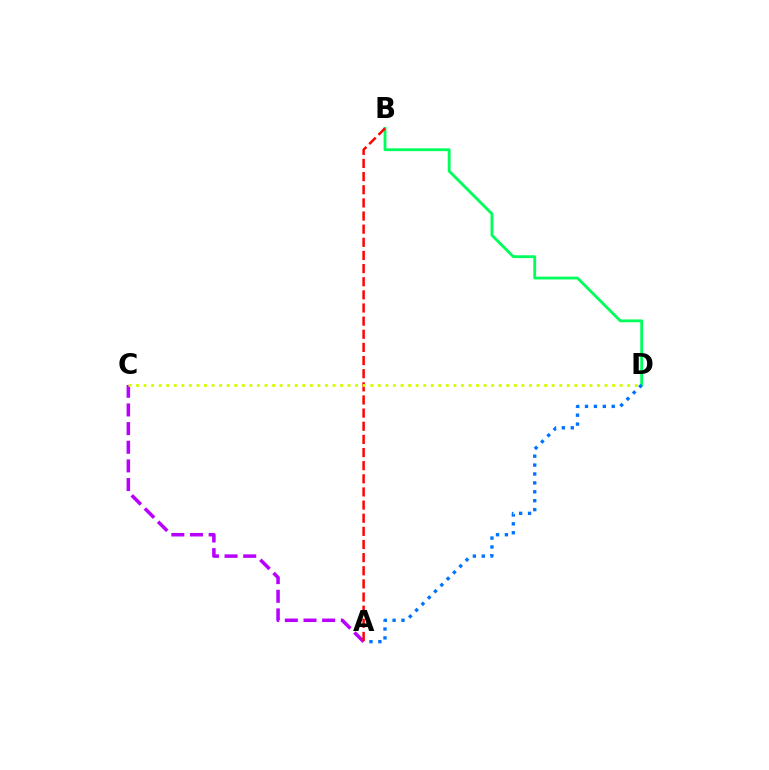{('B', 'D'): [{'color': '#00ff5c', 'line_style': 'solid', 'thickness': 2.03}], ('A', 'C'): [{'color': '#b900ff', 'line_style': 'dashed', 'thickness': 2.53}], ('A', 'D'): [{'color': '#0074ff', 'line_style': 'dotted', 'thickness': 2.42}], ('A', 'B'): [{'color': '#ff0000', 'line_style': 'dashed', 'thickness': 1.78}], ('C', 'D'): [{'color': '#d1ff00', 'line_style': 'dotted', 'thickness': 2.05}]}